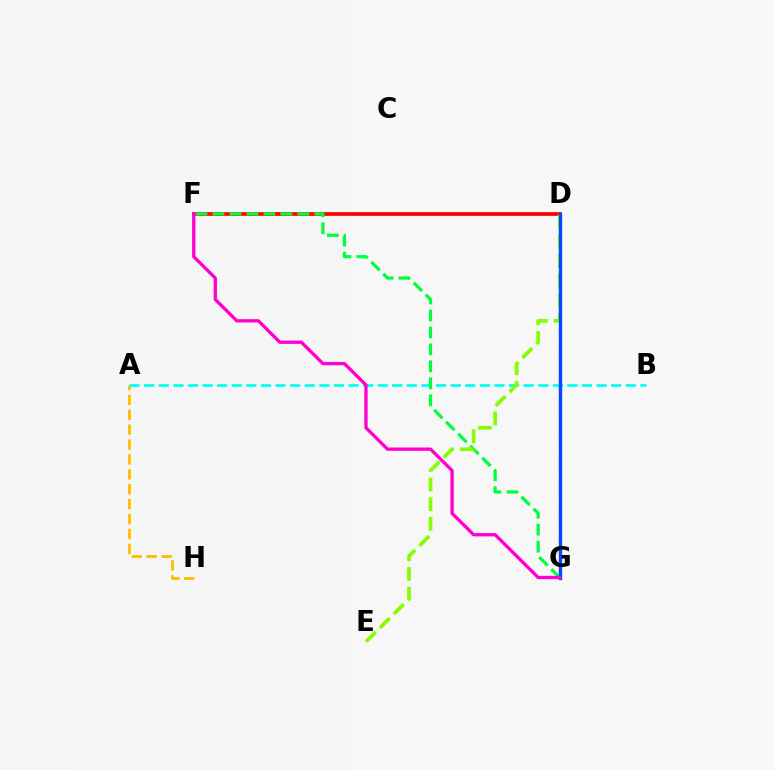{('A', 'H'): [{'color': '#ffbd00', 'line_style': 'dashed', 'thickness': 2.02}], ('D', 'G'): [{'color': '#7200ff', 'line_style': 'dashed', 'thickness': 1.56}, {'color': '#004bff', 'line_style': 'solid', 'thickness': 2.41}], ('A', 'B'): [{'color': '#00fff6', 'line_style': 'dashed', 'thickness': 1.98}], ('D', 'F'): [{'color': '#ff0000', 'line_style': 'solid', 'thickness': 2.67}], ('F', 'G'): [{'color': '#00ff39', 'line_style': 'dashed', 'thickness': 2.31}, {'color': '#ff00cf', 'line_style': 'solid', 'thickness': 2.39}], ('D', 'E'): [{'color': '#84ff00', 'line_style': 'dashed', 'thickness': 2.67}]}